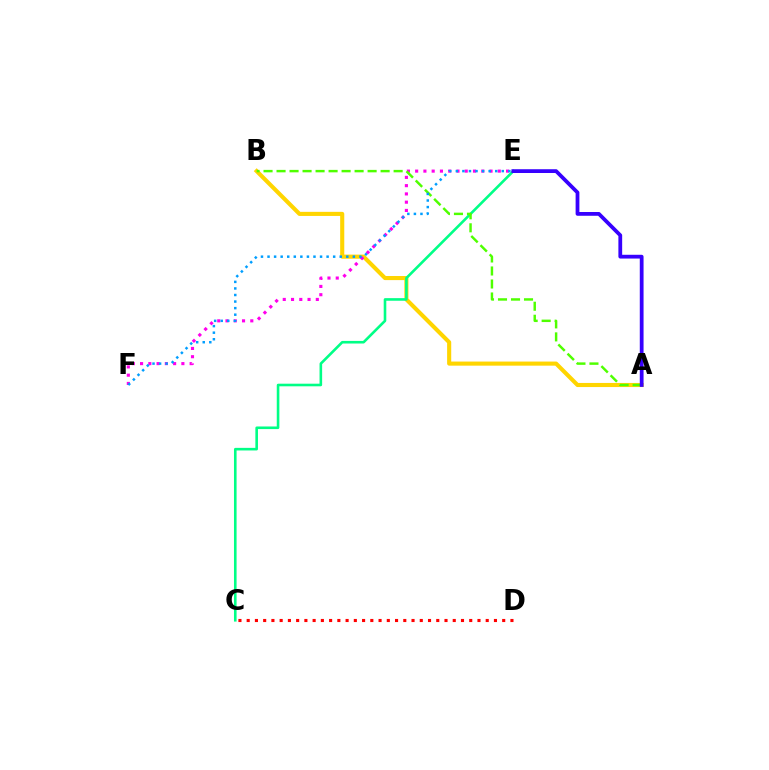{('A', 'B'): [{'color': '#ffd500', 'line_style': 'solid', 'thickness': 2.95}, {'color': '#4fff00', 'line_style': 'dashed', 'thickness': 1.77}], ('E', 'F'): [{'color': '#ff00ed', 'line_style': 'dotted', 'thickness': 2.25}, {'color': '#009eff', 'line_style': 'dotted', 'thickness': 1.78}], ('C', 'E'): [{'color': '#00ff86', 'line_style': 'solid', 'thickness': 1.88}], ('C', 'D'): [{'color': '#ff0000', 'line_style': 'dotted', 'thickness': 2.24}], ('A', 'E'): [{'color': '#3700ff', 'line_style': 'solid', 'thickness': 2.72}]}